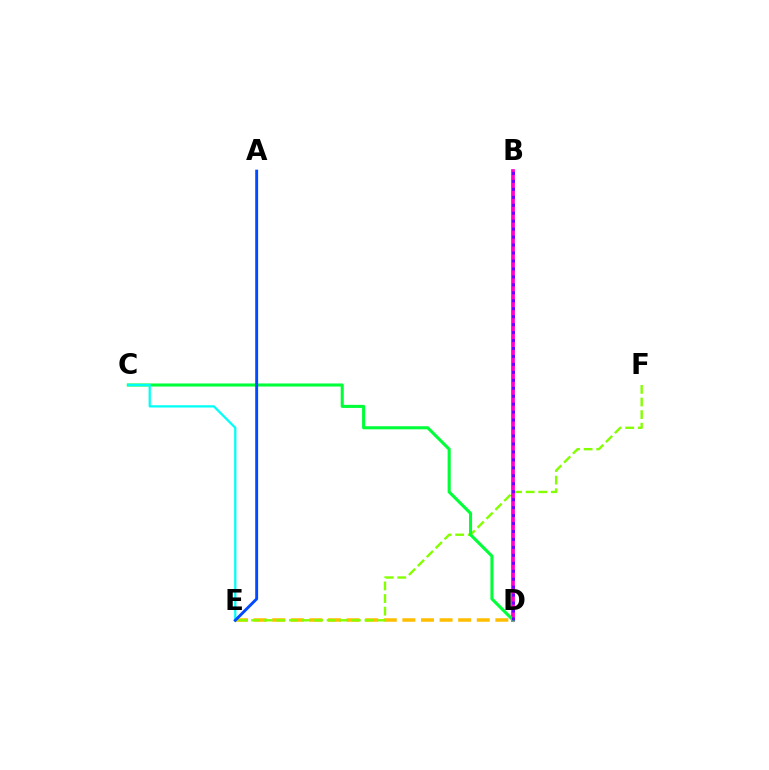{('B', 'D'): [{'color': '#ff0000', 'line_style': 'dashed', 'thickness': 1.78}, {'color': '#ff00cf', 'line_style': 'solid', 'thickness': 2.66}, {'color': '#7200ff', 'line_style': 'dotted', 'thickness': 2.16}], ('D', 'E'): [{'color': '#ffbd00', 'line_style': 'dashed', 'thickness': 2.53}], ('E', 'F'): [{'color': '#84ff00', 'line_style': 'dashed', 'thickness': 1.71}], ('C', 'D'): [{'color': '#00ff39', 'line_style': 'solid', 'thickness': 2.21}], ('C', 'E'): [{'color': '#00fff6', 'line_style': 'solid', 'thickness': 1.63}], ('A', 'E'): [{'color': '#004bff', 'line_style': 'solid', 'thickness': 2.09}]}